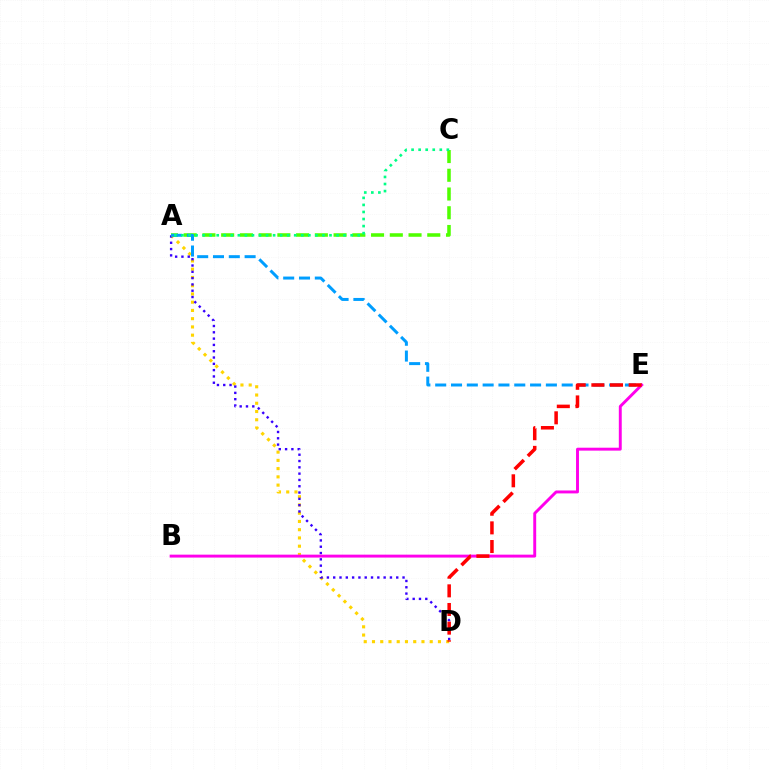{('A', 'D'): [{'color': '#ffd500', 'line_style': 'dotted', 'thickness': 2.24}, {'color': '#3700ff', 'line_style': 'dotted', 'thickness': 1.71}], ('A', 'C'): [{'color': '#4fff00', 'line_style': 'dashed', 'thickness': 2.55}, {'color': '#00ff86', 'line_style': 'dotted', 'thickness': 1.92}], ('A', 'E'): [{'color': '#009eff', 'line_style': 'dashed', 'thickness': 2.15}], ('B', 'E'): [{'color': '#ff00ed', 'line_style': 'solid', 'thickness': 2.1}], ('D', 'E'): [{'color': '#ff0000', 'line_style': 'dashed', 'thickness': 2.53}]}